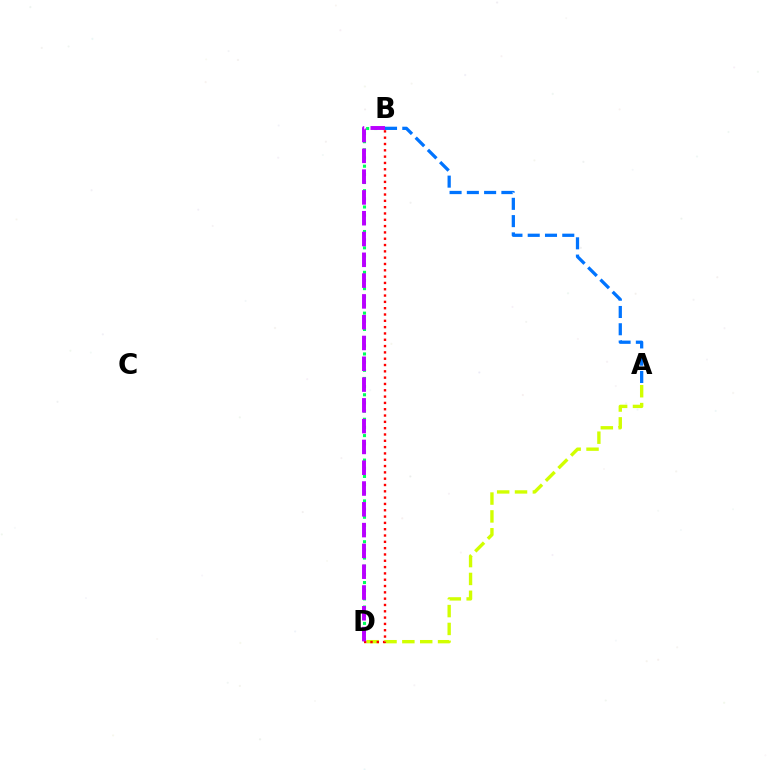{('B', 'D'): [{'color': '#00ff5c', 'line_style': 'dotted', 'thickness': 2.22}, {'color': '#ff0000', 'line_style': 'dotted', 'thickness': 1.72}, {'color': '#b900ff', 'line_style': 'dashed', 'thickness': 2.82}], ('A', 'D'): [{'color': '#d1ff00', 'line_style': 'dashed', 'thickness': 2.42}], ('A', 'B'): [{'color': '#0074ff', 'line_style': 'dashed', 'thickness': 2.35}]}